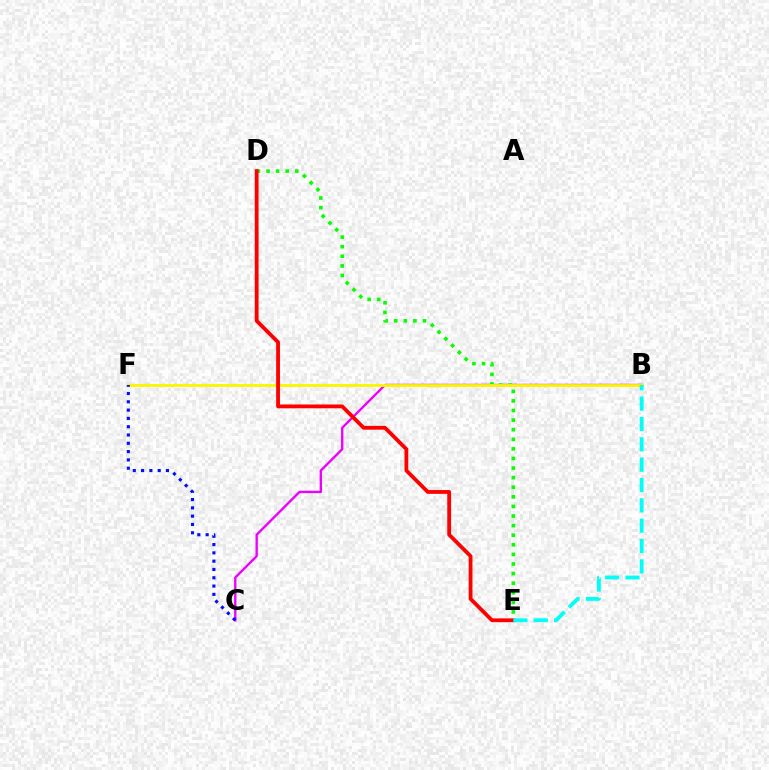{('B', 'C'): [{'color': '#ee00ff', 'line_style': 'solid', 'thickness': 1.7}], ('D', 'E'): [{'color': '#08ff00', 'line_style': 'dotted', 'thickness': 2.61}, {'color': '#ff0000', 'line_style': 'solid', 'thickness': 2.74}], ('B', 'F'): [{'color': '#fcf500', 'line_style': 'solid', 'thickness': 2.03}], ('C', 'F'): [{'color': '#0010ff', 'line_style': 'dotted', 'thickness': 2.26}], ('B', 'E'): [{'color': '#00fff6', 'line_style': 'dashed', 'thickness': 2.76}]}